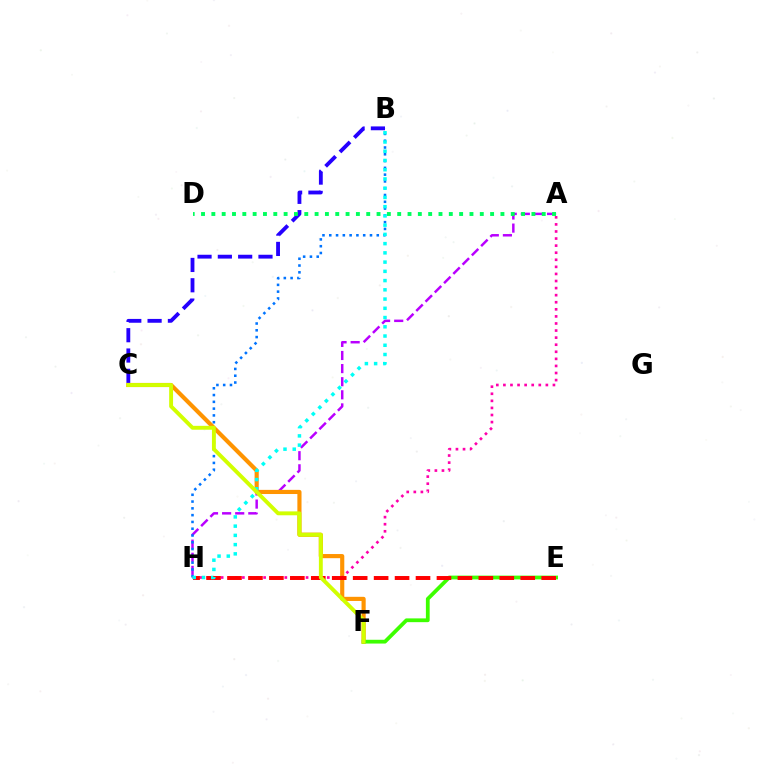{('B', 'C'): [{'color': '#2500ff', 'line_style': 'dashed', 'thickness': 2.76}], ('A', 'H'): [{'color': '#b900ff', 'line_style': 'dashed', 'thickness': 1.78}, {'color': '#ff00ac', 'line_style': 'dotted', 'thickness': 1.92}], ('C', 'F'): [{'color': '#ff9400', 'line_style': 'solid', 'thickness': 2.99}, {'color': '#d1ff00', 'line_style': 'solid', 'thickness': 2.8}], ('B', 'H'): [{'color': '#0074ff', 'line_style': 'dotted', 'thickness': 1.84}, {'color': '#00fff6', 'line_style': 'dotted', 'thickness': 2.51}], ('E', 'F'): [{'color': '#3dff00', 'line_style': 'solid', 'thickness': 2.72}], ('A', 'D'): [{'color': '#00ff5c', 'line_style': 'dotted', 'thickness': 2.81}], ('E', 'H'): [{'color': '#ff0000', 'line_style': 'dashed', 'thickness': 2.85}]}